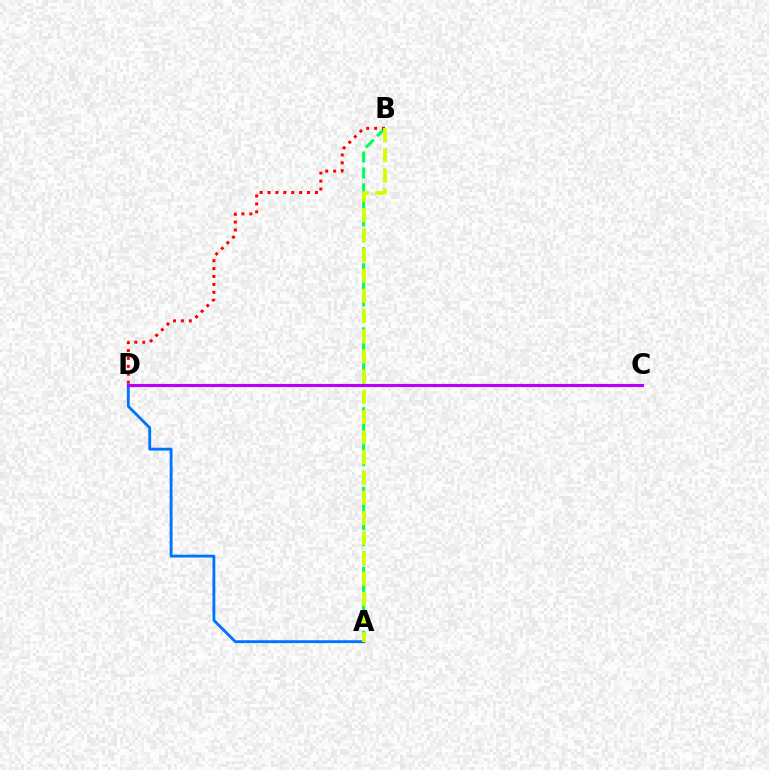{('A', 'B'): [{'color': '#00ff5c', 'line_style': 'dashed', 'thickness': 2.17}, {'color': '#d1ff00', 'line_style': 'dashed', 'thickness': 2.74}], ('B', 'D'): [{'color': '#ff0000', 'line_style': 'dotted', 'thickness': 2.15}], ('A', 'D'): [{'color': '#0074ff', 'line_style': 'solid', 'thickness': 2.06}], ('C', 'D'): [{'color': '#b900ff', 'line_style': 'solid', 'thickness': 2.25}]}